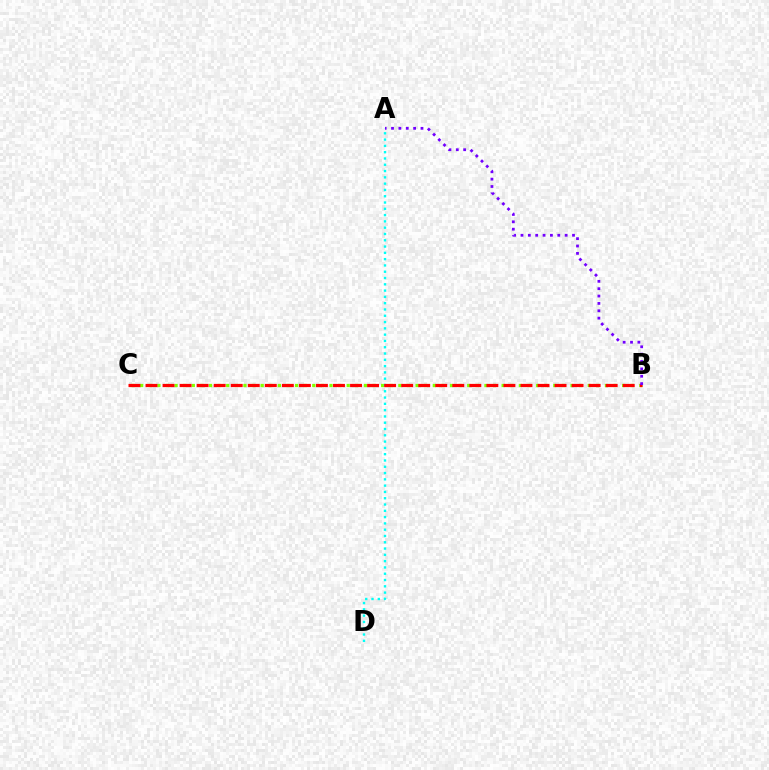{('B', 'C'): [{'color': '#84ff00', 'line_style': 'dotted', 'thickness': 2.34}, {'color': '#ff0000', 'line_style': 'dashed', 'thickness': 2.32}], ('A', 'D'): [{'color': '#00fff6', 'line_style': 'dotted', 'thickness': 1.71}], ('A', 'B'): [{'color': '#7200ff', 'line_style': 'dotted', 'thickness': 2.0}]}